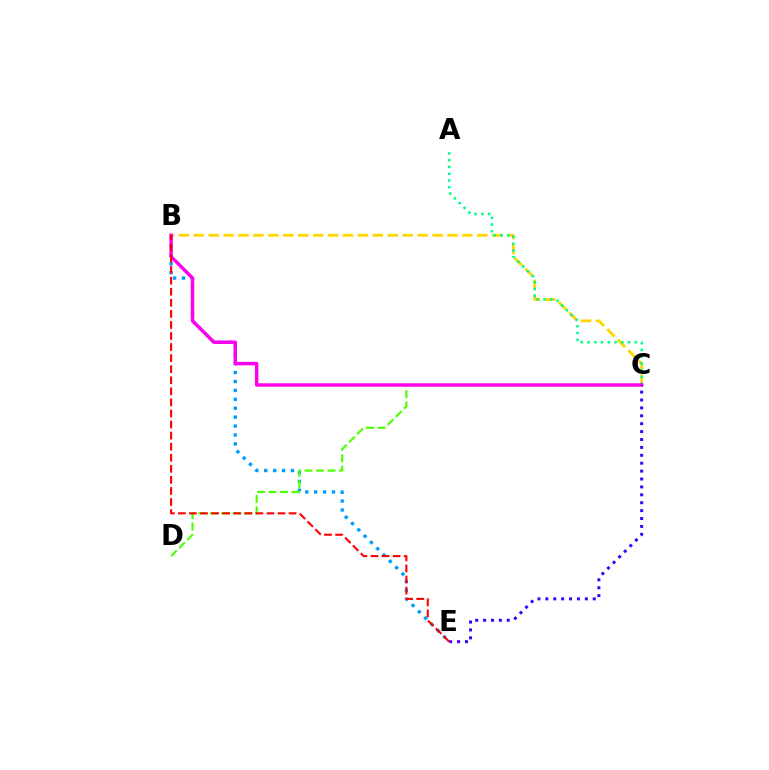{('B', 'E'): [{'color': '#009eff', 'line_style': 'dotted', 'thickness': 2.42}, {'color': '#ff0000', 'line_style': 'dashed', 'thickness': 1.5}], ('B', 'C'): [{'color': '#ffd500', 'line_style': 'dashed', 'thickness': 2.03}, {'color': '#ff00ed', 'line_style': 'solid', 'thickness': 2.48}], ('C', 'D'): [{'color': '#4fff00', 'line_style': 'dashed', 'thickness': 1.56}], ('A', 'C'): [{'color': '#00ff86', 'line_style': 'dotted', 'thickness': 1.84}], ('C', 'E'): [{'color': '#3700ff', 'line_style': 'dotted', 'thickness': 2.15}]}